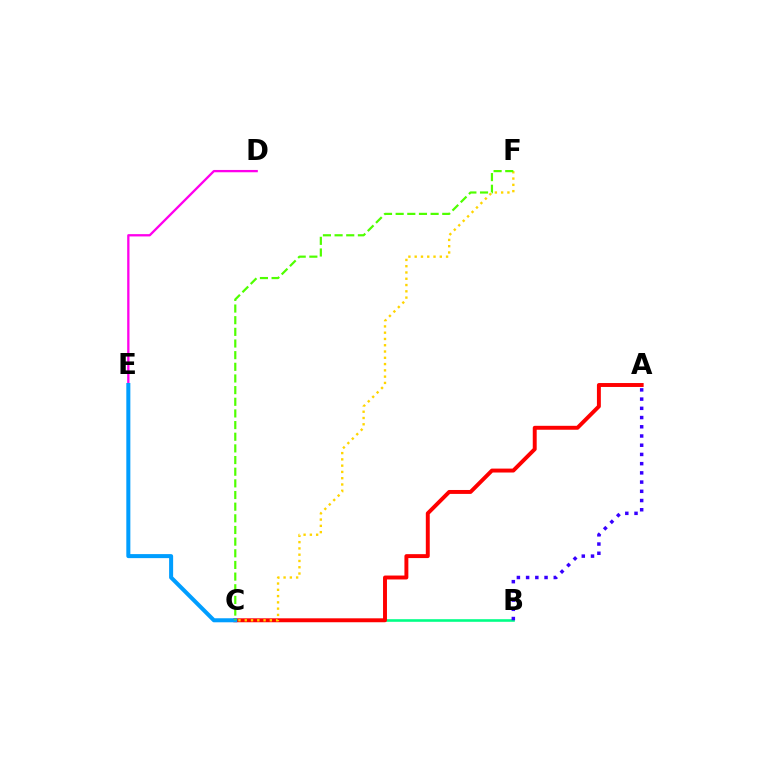{('B', 'C'): [{'color': '#00ff86', 'line_style': 'solid', 'thickness': 1.87}], ('D', 'E'): [{'color': '#ff00ed', 'line_style': 'solid', 'thickness': 1.66}], ('A', 'C'): [{'color': '#ff0000', 'line_style': 'solid', 'thickness': 2.83}], ('C', 'F'): [{'color': '#ffd500', 'line_style': 'dotted', 'thickness': 1.71}, {'color': '#4fff00', 'line_style': 'dashed', 'thickness': 1.58}], ('A', 'B'): [{'color': '#3700ff', 'line_style': 'dotted', 'thickness': 2.51}], ('C', 'E'): [{'color': '#009eff', 'line_style': 'solid', 'thickness': 2.9}]}